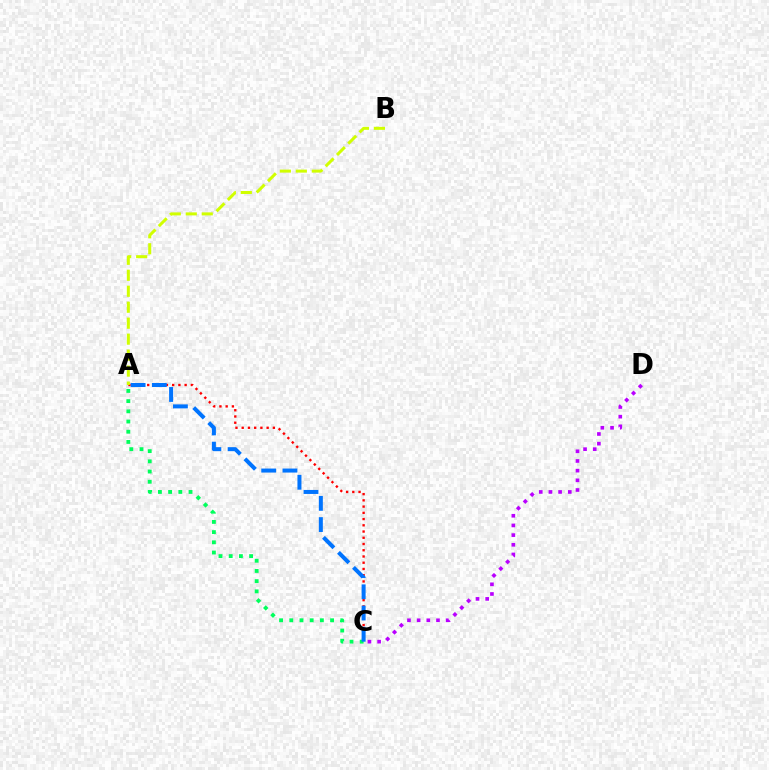{('A', 'C'): [{'color': '#ff0000', 'line_style': 'dotted', 'thickness': 1.69}, {'color': '#00ff5c', 'line_style': 'dotted', 'thickness': 2.77}, {'color': '#0074ff', 'line_style': 'dashed', 'thickness': 2.88}], ('A', 'B'): [{'color': '#d1ff00', 'line_style': 'dashed', 'thickness': 2.17}], ('C', 'D'): [{'color': '#b900ff', 'line_style': 'dotted', 'thickness': 2.63}]}